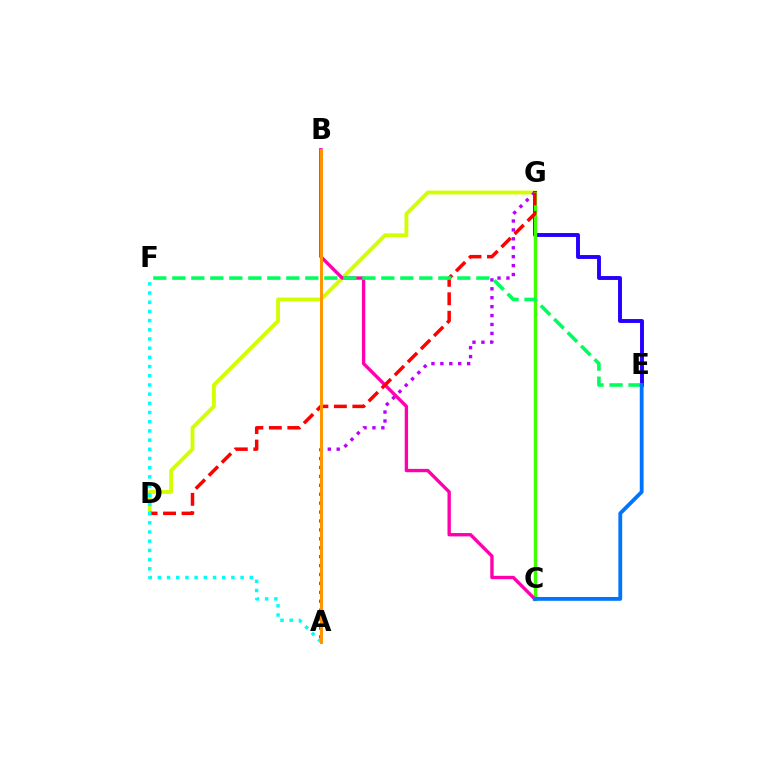{('D', 'G'): [{'color': '#d1ff00', 'line_style': 'solid', 'thickness': 2.77}, {'color': '#ff0000', 'line_style': 'dashed', 'thickness': 2.51}], ('E', 'G'): [{'color': '#2500ff', 'line_style': 'solid', 'thickness': 2.81}], ('A', 'G'): [{'color': '#b900ff', 'line_style': 'dotted', 'thickness': 2.42}], ('C', 'G'): [{'color': '#3dff00', 'line_style': 'solid', 'thickness': 2.42}], ('B', 'C'): [{'color': '#ff00ac', 'line_style': 'solid', 'thickness': 2.42}], ('A', 'F'): [{'color': '#00fff6', 'line_style': 'dotted', 'thickness': 2.5}], ('E', 'F'): [{'color': '#00ff5c', 'line_style': 'dashed', 'thickness': 2.58}], ('A', 'B'): [{'color': '#ff9400', 'line_style': 'solid', 'thickness': 2.13}], ('C', 'E'): [{'color': '#0074ff', 'line_style': 'solid', 'thickness': 2.75}]}